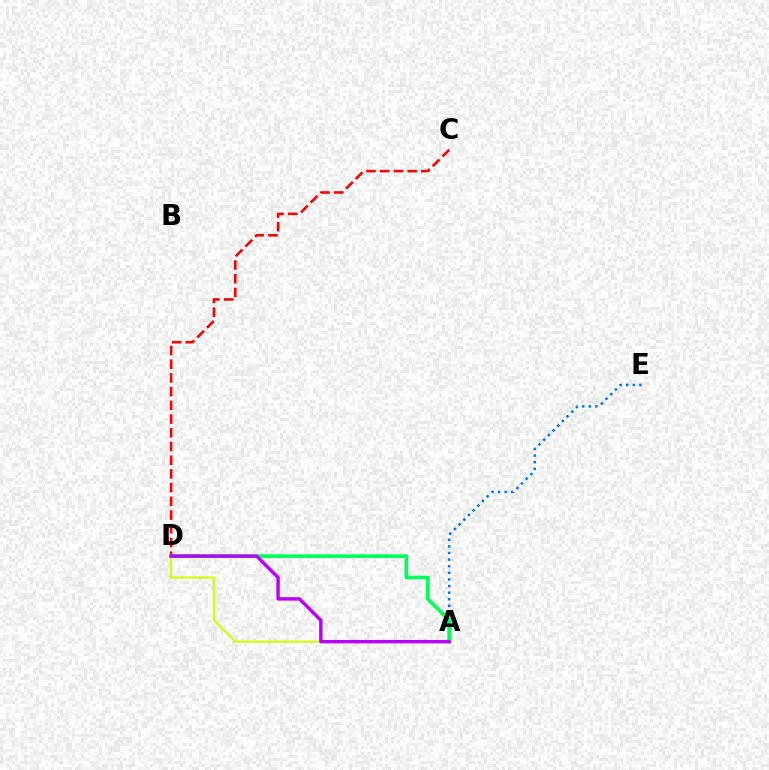{('A', 'D'): [{'color': '#d1ff00', 'line_style': 'solid', 'thickness': 1.51}, {'color': '#00ff5c', 'line_style': 'solid', 'thickness': 2.64}, {'color': '#b900ff', 'line_style': 'solid', 'thickness': 2.45}], ('C', 'D'): [{'color': '#ff0000', 'line_style': 'dashed', 'thickness': 1.86}], ('A', 'E'): [{'color': '#0074ff', 'line_style': 'dotted', 'thickness': 1.79}]}